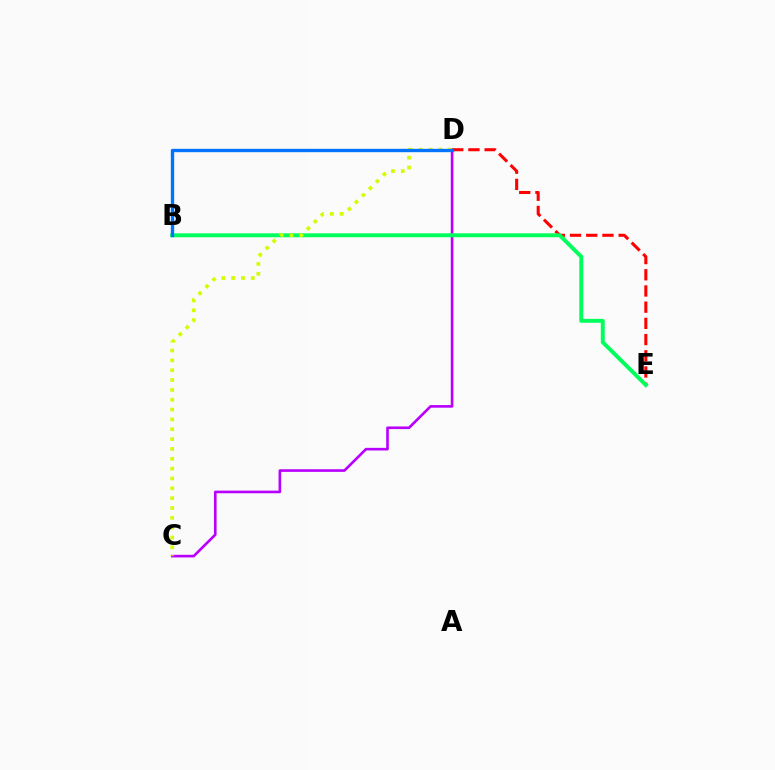{('C', 'D'): [{'color': '#b900ff', 'line_style': 'solid', 'thickness': 1.9}, {'color': '#d1ff00', 'line_style': 'dotted', 'thickness': 2.67}], ('D', 'E'): [{'color': '#ff0000', 'line_style': 'dashed', 'thickness': 2.2}], ('B', 'E'): [{'color': '#00ff5c', 'line_style': 'solid', 'thickness': 2.84}], ('B', 'D'): [{'color': '#0074ff', 'line_style': 'solid', 'thickness': 2.42}]}